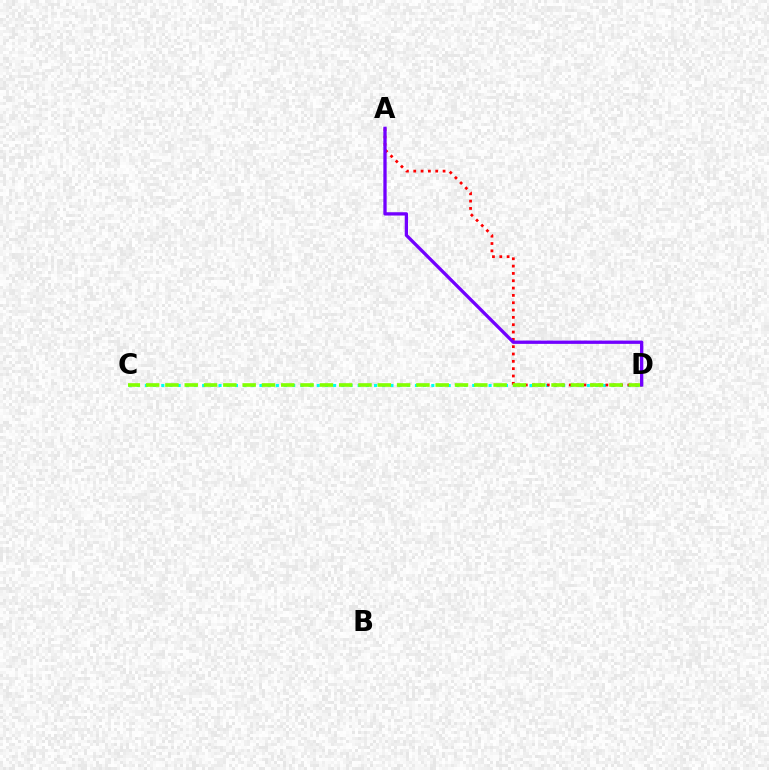{('C', 'D'): [{'color': '#00fff6', 'line_style': 'dotted', 'thickness': 2.22}, {'color': '#84ff00', 'line_style': 'dashed', 'thickness': 2.62}], ('A', 'D'): [{'color': '#ff0000', 'line_style': 'dotted', 'thickness': 1.99}, {'color': '#7200ff', 'line_style': 'solid', 'thickness': 2.38}]}